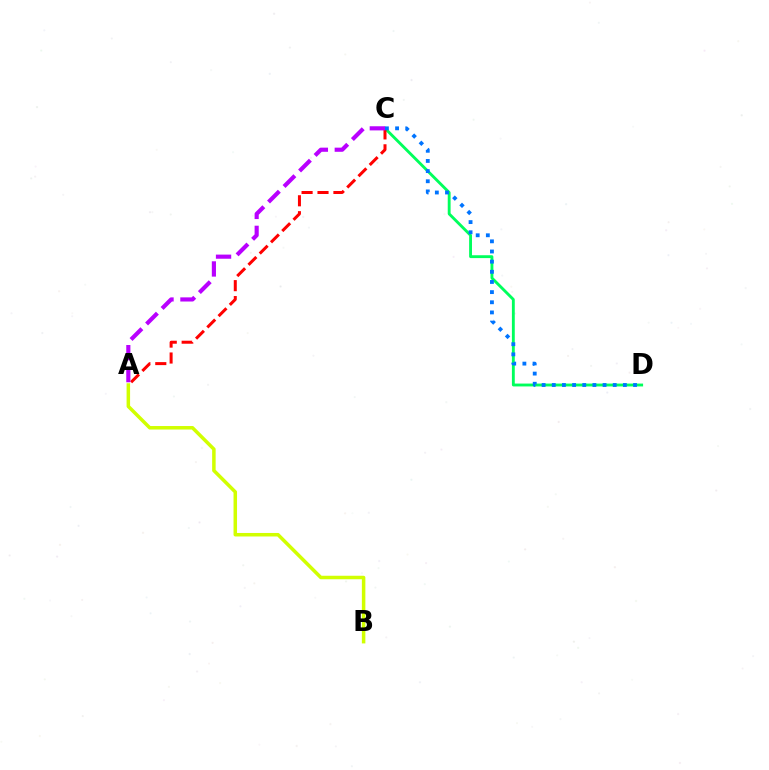{('C', 'D'): [{'color': '#00ff5c', 'line_style': 'solid', 'thickness': 2.06}, {'color': '#0074ff', 'line_style': 'dotted', 'thickness': 2.76}], ('A', 'C'): [{'color': '#ff0000', 'line_style': 'dashed', 'thickness': 2.16}, {'color': '#b900ff', 'line_style': 'dashed', 'thickness': 2.98}], ('A', 'B'): [{'color': '#d1ff00', 'line_style': 'solid', 'thickness': 2.52}]}